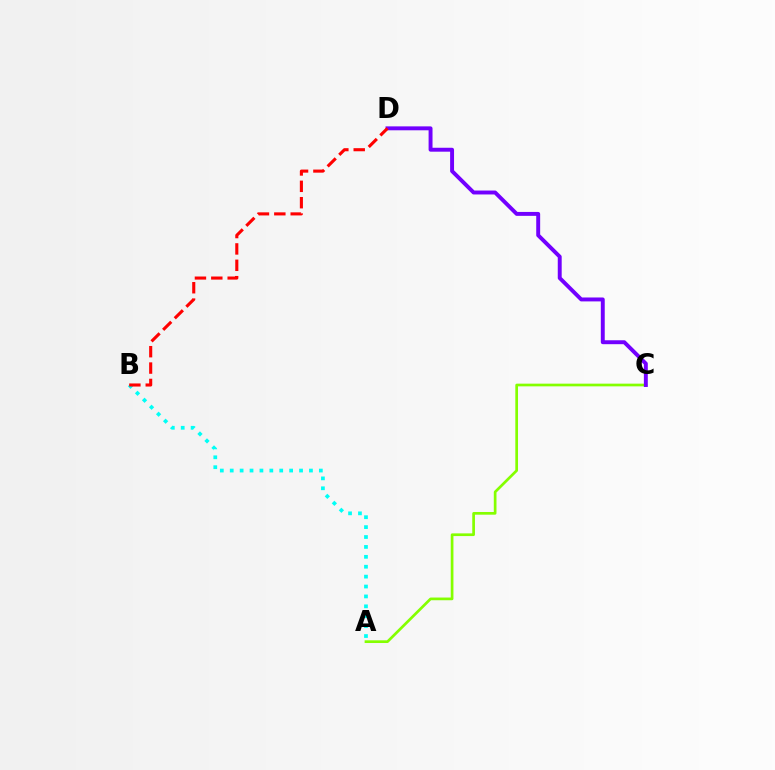{('A', 'B'): [{'color': '#00fff6', 'line_style': 'dotted', 'thickness': 2.69}], ('A', 'C'): [{'color': '#84ff00', 'line_style': 'solid', 'thickness': 1.94}], ('C', 'D'): [{'color': '#7200ff', 'line_style': 'solid', 'thickness': 2.82}], ('B', 'D'): [{'color': '#ff0000', 'line_style': 'dashed', 'thickness': 2.22}]}